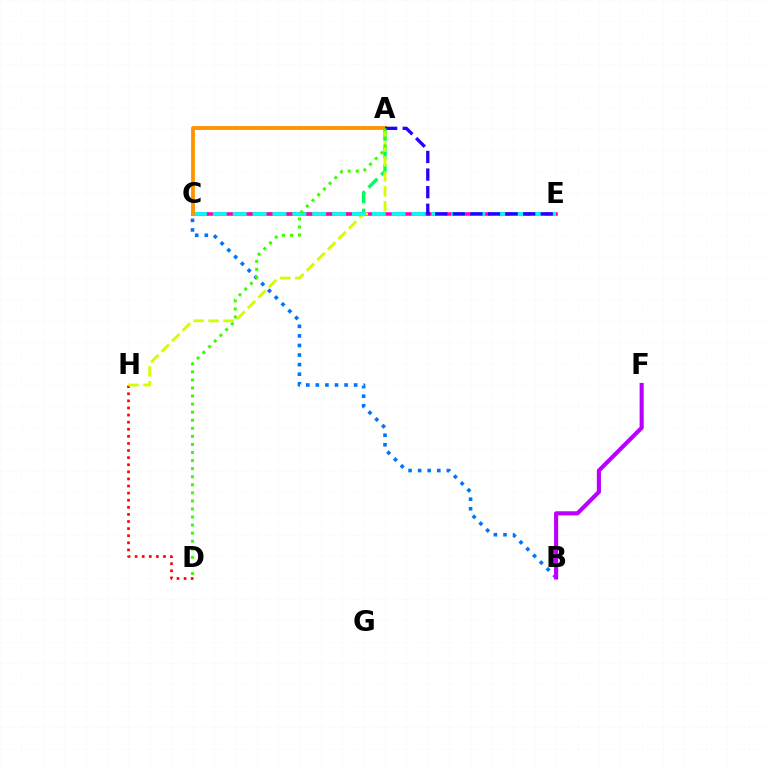{('A', 'C'): [{'color': '#00ff5c', 'line_style': 'dashed', 'thickness': 2.42}, {'color': '#ff9400', 'line_style': 'solid', 'thickness': 2.75}], ('D', 'H'): [{'color': '#ff0000', 'line_style': 'dotted', 'thickness': 1.93}], ('C', 'E'): [{'color': '#ff00ac', 'line_style': 'solid', 'thickness': 2.54}, {'color': '#00fff6', 'line_style': 'dashed', 'thickness': 2.7}], ('A', 'H'): [{'color': '#d1ff00', 'line_style': 'dashed', 'thickness': 2.02}], ('B', 'C'): [{'color': '#0074ff', 'line_style': 'dotted', 'thickness': 2.6}], ('A', 'E'): [{'color': '#2500ff', 'line_style': 'dashed', 'thickness': 2.39}], ('B', 'F'): [{'color': '#b900ff', 'line_style': 'solid', 'thickness': 2.97}], ('A', 'D'): [{'color': '#3dff00', 'line_style': 'dotted', 'thickness': 2.19}]}